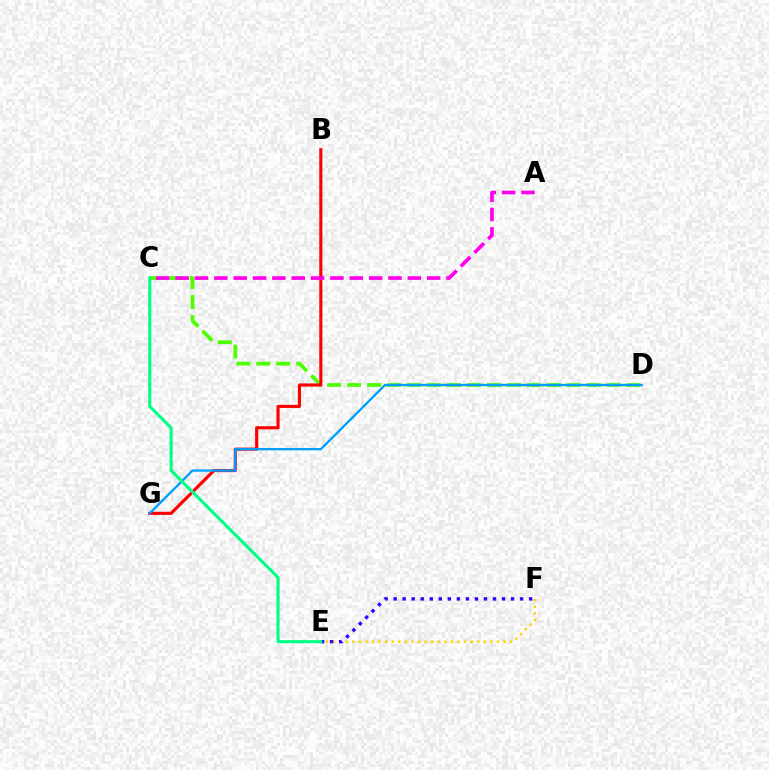{('C', 'D'): [{'color': '#4fff00', 'line_style': 'dashed', 'thickness': 2.71}], ('B', 'G'): [{'color': '#ff0000', 'line_style': 'solid', 'thickness': 2.26}], ('E', 'F'): [{'color': '#ffd500', 'line_style': 'dotted', 'thickness': 1.79}, {'color': '#3700ff', 'line_style': 'dotted', 'thickness': 2.45}], ('D', 'G'): [{'color': '#009eff', 'line_style': 'solid', 'thickness': 1.66}], ('A', 'C'): [{'color': '#ff00ed', 'line_style': 'dashed', 'thickness': 2.63}], ('C', 'E'): [{'color': '#00ff86', 'line_style': 'solid', 'thickness': 2.22}]}